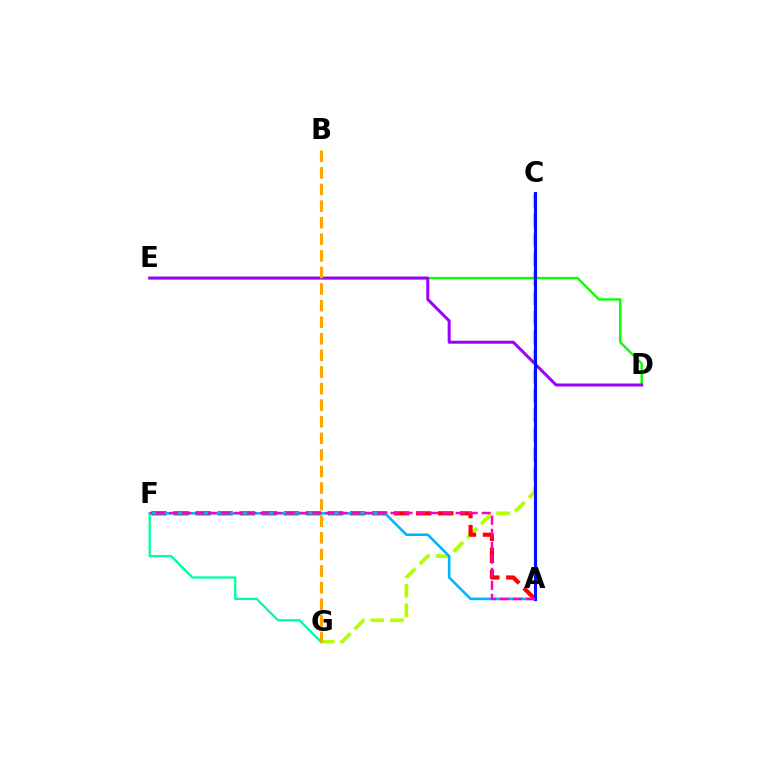{('C', 'G'): [{'color': '#b3ff00', 'line_style': 'dashed', 'thickness': 2.65}], ('A', 'F'): [{'color': '#ff0000', 'line_style': 'dashed', 'thickness': 3.0}, {'color': '#00b5ff', 'line_style': 'solid', 'thickness': 1.87}, {'color': '#ff00bd', 'line_style': 'dashed', 'thickness': 1.77}], ('D', 'E'): [{'color': '#08ff00', 'line_style': 'solid', 'thickness': 1.71}, {'color': '#9b00ff', 'line_style': 'solid', 'thickness': 2.16}], ('F', 'G'): [{'color': '#00ff9d', 'line_style': 'solid', 'thickness': 1.65}], ('A', 'C'): [{'color': '#0010ff', 'line_style': 'solid', 'thickness': 2.25}], ('B', 'G'): [{'color': '#ffa500', 'line_style': 'dashed', 'thickness': 2.25}]}